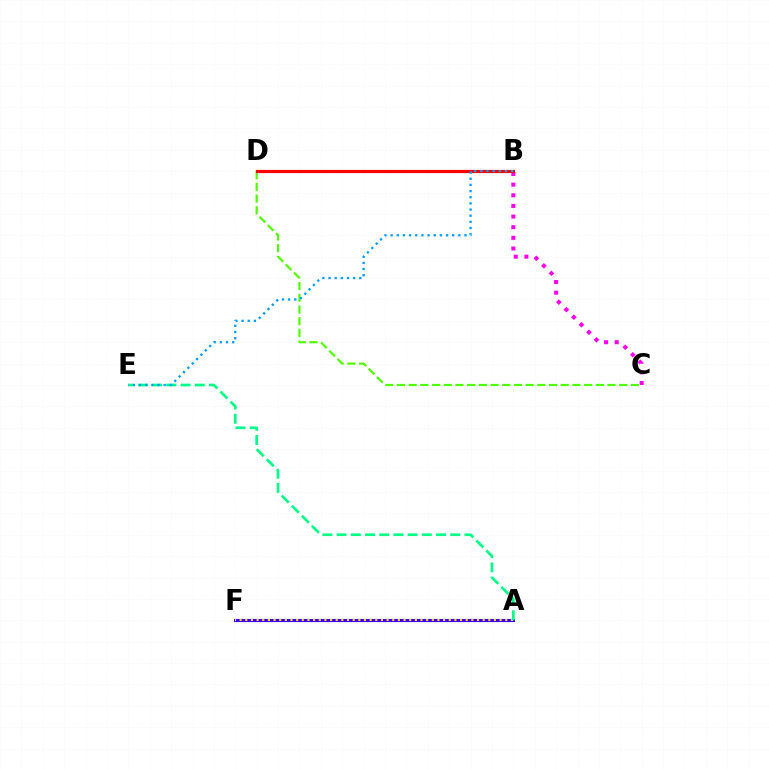{('A', 'F'): [{'color': '#3700ff', 'line_style': 'solid', 'thickness': 2.27}, {'color': '#ffd500', 'line_style': 'dotted', 'thickness': 1.54}], ('B', 'C'): [{'color': '#ff00ed', 'line_style': 'dotted', 'thickness': 2.89}], ('C', 'D'): [{'color': '#4fff00', 'line_style': 'dashed', 'thickness': 1.59}], ('B', 'D'): [{'color': '#ff0000', 'line_style': 'solid', 'thickness': 2.3}], ('A', 'E'): [{'color': '#00ff86', 'line_style': 'dashed', 'thickness': 1.93}], ('B', 'E'): [{'color': '#009eff', 'line_style': 'dotted', 'thickness': 1.67}]}